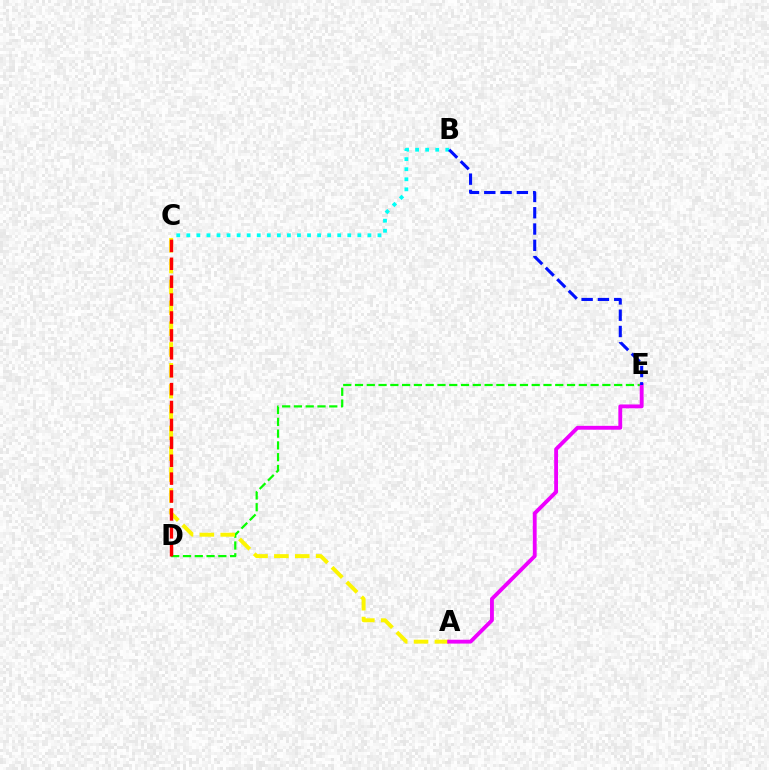{('D', 'E'): [{'color': '#08ff00', 'line_style': 'dashed', 'thickness': 1.6}], ('A', 'C'): [{'color': '#fcf500', 'line_style': 'dashed', 'thickness': 2.83}], ('A', 'E'): [{'color': '#ee00ff', 'line_style': 'solid', 'thickness': 2.78}], ('B', 'C'): [{'color': '#00fff6', 'line_style': 'dotted', 'thickness': 2.73}], ('C', 'D'): [{'color': '#ff0000', 'line_style': 'dashed', 'thickness': 2.43}], ('B', 'E'): [{'color': '#0010ff', 'line_style': 'dashed', 'thickness': 2.21}]}